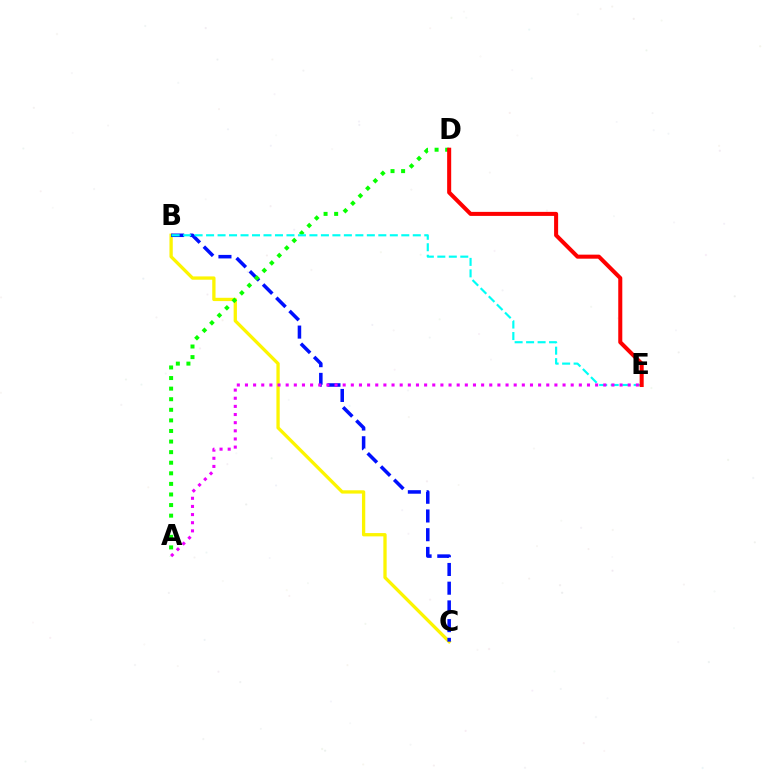{('B', 'C'): [{'color': '#fcf500', 'line_style': 'solid', 'thickness': 2.37}, {'color': '#0010ff', 'line_style': 'dashed', 'thickness': 2.54}], ('A', 'D'): [{'color': '#08ff00', 'line_style': 'dotted', 'thickness': 2.88}], ('B', 'E'): [{'color': '#00fff6', 'line_style': 'dashed', 'thickness': 1.56}], ('D', 'E'): [{'color': '#ff0000', 'line_style': 'solid', 'thickness': 2.91}], ('A', 'E'): [{'color': '#ee00ff', 'line_style': 'dotted', 'thickness': 2.21}]}